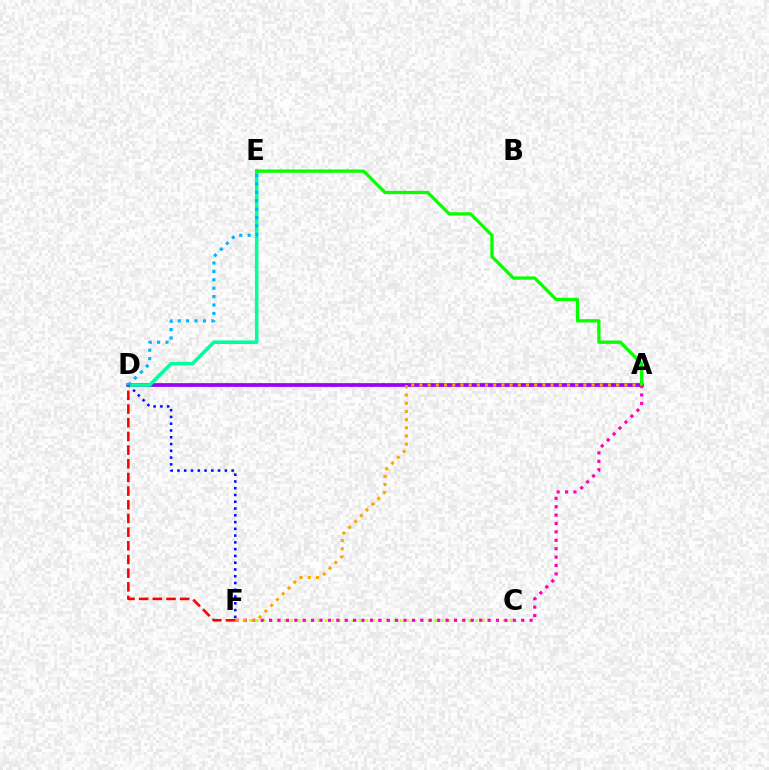{('A', 'D'): [{'color': '#9b00ff', 'line_style': 'solid', 'thickness': 2.7}], ('C', 'F'): [{'color': '#b3ff00', 'line_style': 'dotted', 'thickness': 1.86}], ('D', 'F'): [{'color': '#0010ff', 'line_style': 'dotted', 'thickness': 1.84}, {'color': '#ff0000', 'line_style': 'dashed', 'thickness': 1.86}], ('D', 'E'): [{'color': '#00ff9d', 'line_style': 'solid', 'thickness': 2.56}, {'color': '#00b5ff', 'line_style': 'dotted', 'thickness': 2.29}], ('A', 'E'): [{'color': '#08ff00', 'line_style': 'solid', 'thickness': 2.37}], ('A', 'F'): [{'color': '#ff00bd', 'line_style': 'dotted', 'thickness': 2.28}, {'color': '#ffa500', 'line_style': 'dotted', 'thickness': 2.23}]}